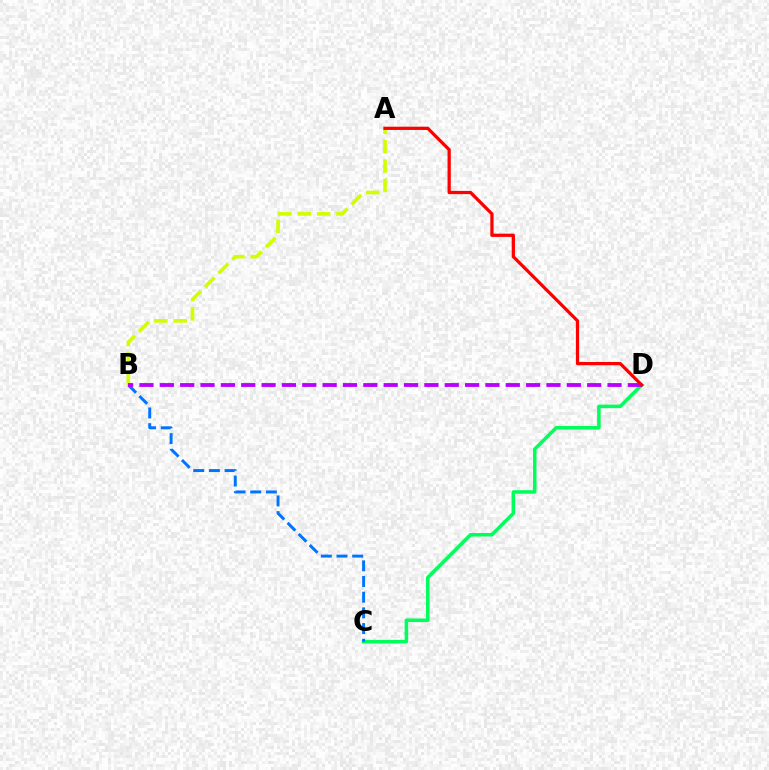{('C', 'D'): [{'color': '#00ff5c', 'line_style': 'solid', 'thickness': 2.55}], ('B', 'C'): [{'color': '#0074ff', 'line_style': 'dashed', 'thickness': 2.13}], ('A', 'B'): [{'color': '#d1ff00', 'line_style': 'dashed', 'thickness': 2.63}], ('B', 'D'): [{'color': '#b900ff', 'line_style': 'dashed', 'thickness': 2.76}], ('A', 'D'): [{'color': '#ff0000', 'line_style': 'solid', 'thickness': 2.34}]}